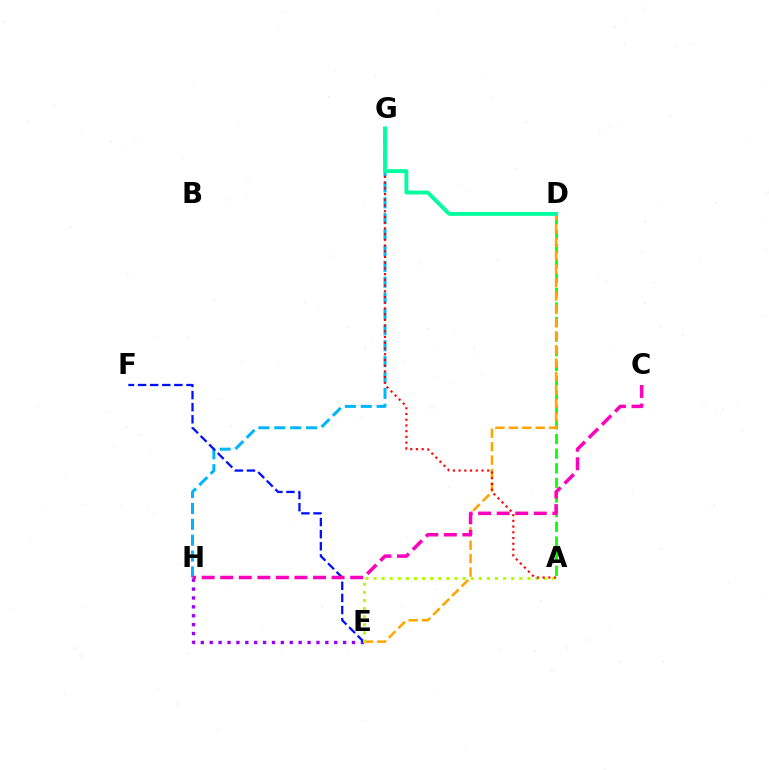{('G', 'H'): [{'color': '#00b5ff', 'line_style': 'dashed', 'thickness': 2.16}], ('E', 'H'): [{'color': '#9b00ff', 'line_style': 'dotted', 'thickness': 2.42}], ('A', 'D'): [{'color': '#08ff00', 'line_style': 'dashed', 'thickness': 1.99}], ('D', 'E'): [{'color': '#ffa500', 'line_style': 'dashed', 'thickness': 1.82}], ('E', 'F'): [{'color': '#0010ff', 'line_style': 'dashed', 'thickness': 1.64}], ('A', 'E'): [{'color': '#b3ff00', 'line_style': 'dotted', 'thickness': 2.2}], ('A', 'G'): [{'color': '#ff0000', 'line_style': 'dotted', 'thickness': 1.55}], ('D', 'G'): [{'color': '#00ff9d', 'line_style': 'solid', 'thickness': 2.79}], ('C', 'H'): [{'color': '#ff00bd', 'line_style': 'dashed', 'thickness': 2.52}]}